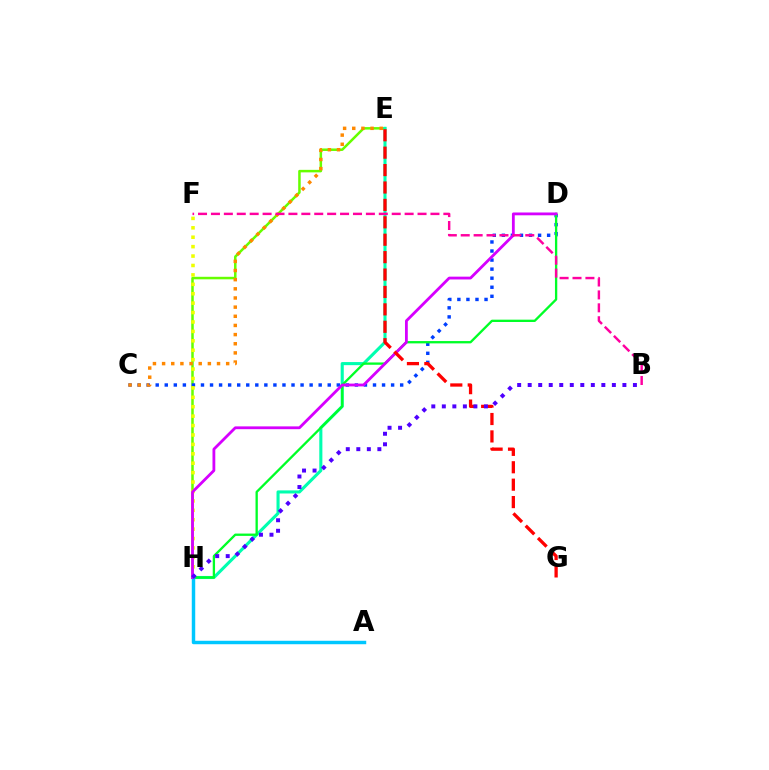{('E', 'H'): [{'color': '#66ff00', 'line_style': 'solid', 'thickness': 1.81}, {'color': '#00ffaf', 'line_style': 'solid', 'thickness': 2.22}], ('C', 'D'): [{'color': '#003fff', 'line_style': 'dotted', 'thickness': 2.46}], ('D', 'H'): [{'color': '#00ff27', 'line_style': 'solid', 'thickness': 1.67}, {'color': '#d600ff', 'line_style': 'solid', 'thickness': 2.02}], ('C', 'E'): [{'color': '#ff8800', 'line_style': 'dotted', 'thickness': 2.49}], ('F', 'H'): [{'color': '#eeff00', 'line_style': 'dotted', 'thickness': 2.56}], ('A', 'H'): [{'color': '#00c7ff', 'line_style': 'solid', 'thickness': 2.49}], ('E', 'G'): [{'color': '#ff0000', 'line_style': 'dashed', 'thickness': 2.37}], ('B', 'H'): [{'color': '#4f00ff', 'line_style': 'dotted', 'thickness': 2.86}], ('B', 'F'): [{'color': '#ff00a0', 'line_style': 'dashed', 'thickness': 1.75}]}